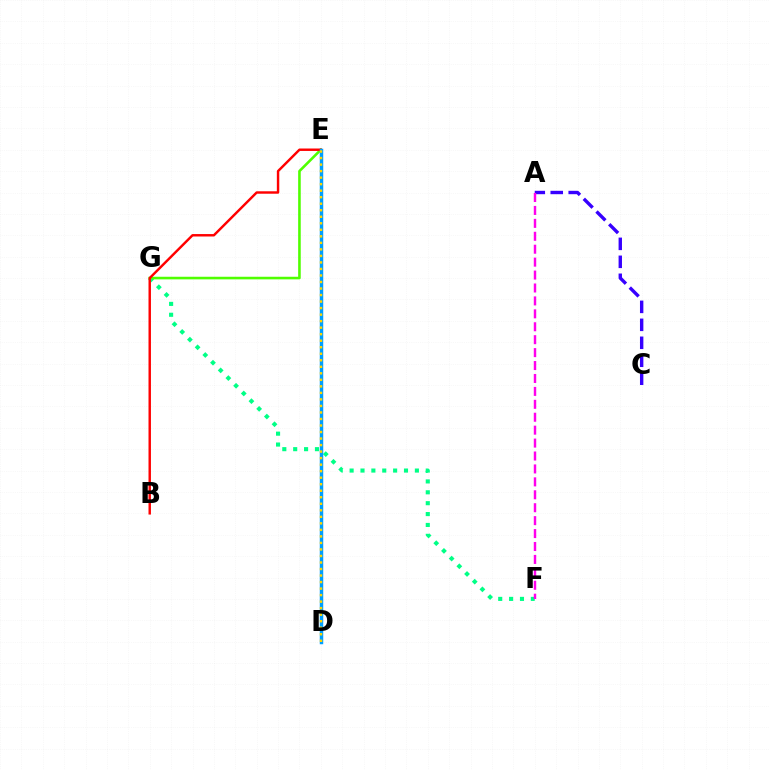{('F', 'G'): [{'color': '#00ff86', 'line_style': 'dotted', 'thickness': 2.96}], ('A', 'C'): [{'color': '#3700ff', 'line_style': 'dashed', 'thickness': 2.44}], ('E', 'G'): [{'color': '#4fff00', 'line_style': 'solid', 'thickness': 1.87}], ('B', 'E'): [{'color': '#ff0000', 'line_style': 'solid', 'thickness': 1.76}], ('A', 'F'): [{'color': '#ff00ed', 'line_style': 'dashed', 'thickness': 1.76}], ('D', 'E'): [{'color': '#009eff', 'line_style': 'solid', 'thickness': 2.5}, {'color': '#ffd500', 'line_style': 'dotted', 'thickness': 1.77}]}